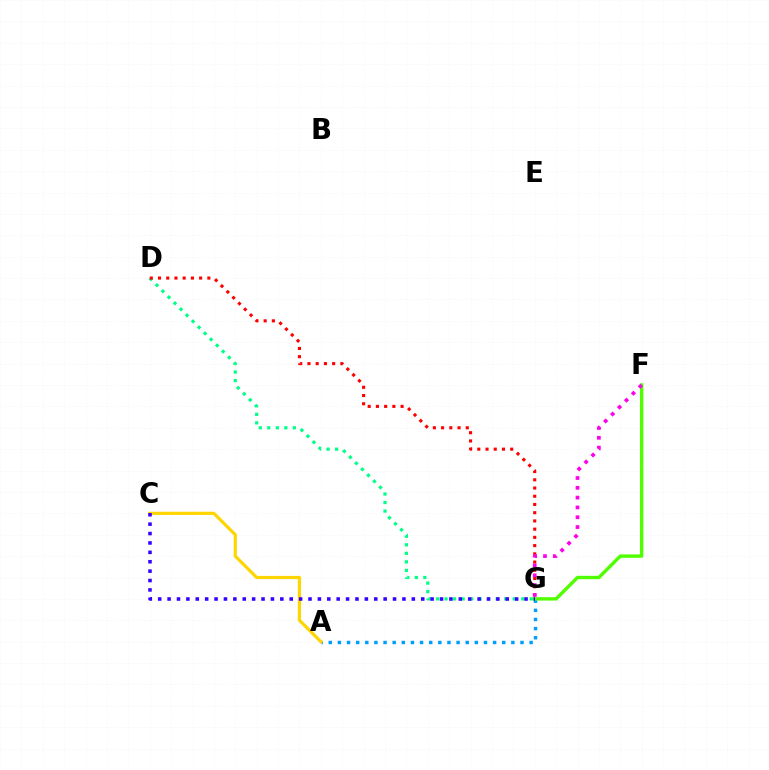{('A', 'G'): [{'color': '#009eff', 'line_style': 'dotted', 'thickness': 2.48}], ('F', 'G'): [{'color': '#4fff00', 'line_style': 'solid', 'thickness': 2.44}, {'color': '#ff00ed', 'line_style': 'dotted', 'thickness': 2.67}], ('D', 'G'): [{'color': '#00ff86', 'line_style': 'dotted', 'thickness': 2.32}, {'color': '#ff0000', 'line_style': 'dotted', 'thickness': 2.23}], ('A', 'C'): [{'color': '#ffd500', 'line_style': 'solid', 'thickness': 2.3}], ('C', 'G'): [{'color': '#3700ff', 'line_style': 'dotted', 'thickness': 2.55}]}